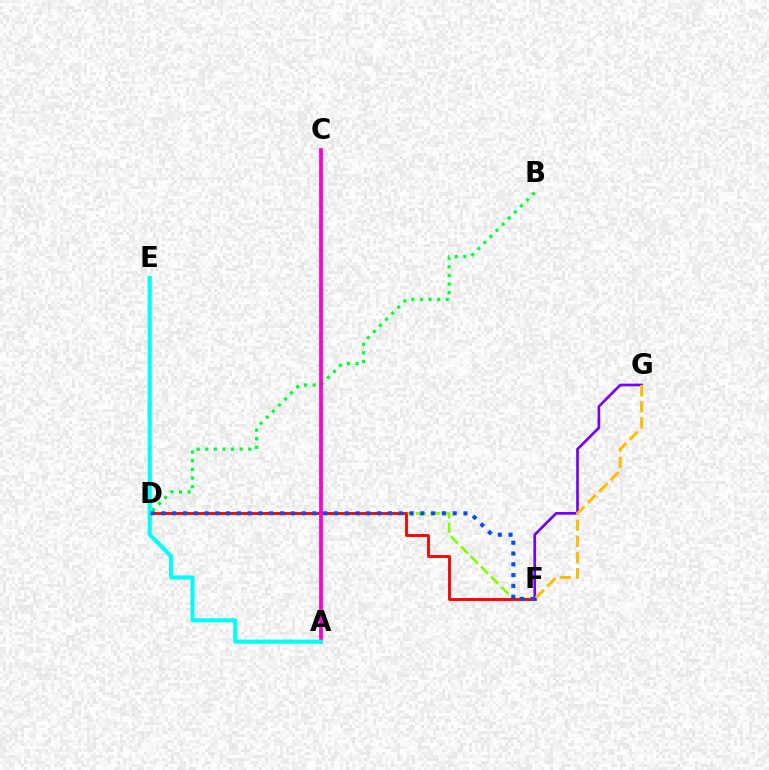{('D', 'F'): [{'color': '#84ff00', 'line_style': 'dashed', 'thickness': 1.94}, {'color': '#ff0000', 'line_style': 'solid', 'thickness': 2.05}, {'color': '#004bff', 'line_style': 'dotted', 'thickness': 2.93}], ('B', 'D'): [{'color': '#00ff39', 'line_style': 'dotted', 'thickness': 2.34}], ('A', 'C'): [{'color': '#ff00cf', 'line_style': 'solid', 'thickness': 2.69}], ('F', 'G'): [{'color': '#7200ff', 'line_style': 'solid', 'thickness': 1.94}, {'color': '#ffbd00', 'line_style': 'dashed', 'thickness': 2.19}], ('A', 'E'): [{'color': '#00fff6', 'line_style': 'solid', 'thickness': 2.95}]}